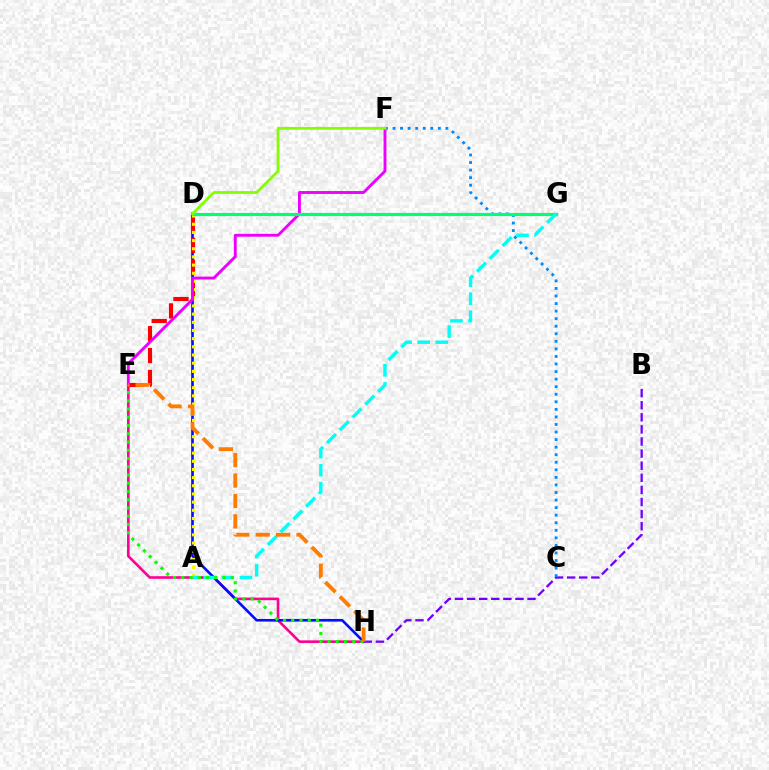{('E', 'H'): [{'color': '#ff0094', 'line_style': 'solid', 'thickness': 1.89}, {'color': '#08ff00', 'line_style': 'dotted', 'thickness': 2.24}, {'color': '#ff7c00', 'line_style': 'dashed', 'thickness': 2.77}], ('D', 'H'): [{'color': '#0010ff', 'line_style': 'solid', 'thickness': 1.9}], ('D', 'E'): [{'color': '#ff0000', 'line_style': 'dashed', 'thickness': 2.97}], ('A', 'D'): [{'color': '#fcf500', 'line_style': 'dotted', 'thickness': 2.22}], ('E', 'F'): [{'color': '#ee00ff', 'line_style': 'solid', 'thickness': 2.09}], ('B', 'H'): [{'color': '#7200ff', 'line_style': 'dashed', 'thickness': 1.64}], ('C', 'F'): [{'color': '#008cff', 'line_style': 'dotted', 'thickness': 2.05}], ('D', 'G'): [{'color': '#00ff74', 'line_style': 'solid', 'thickness': 2.29}], ('A', 'G'): [{'color': '#00fff6', 'line_style': 'dashed', 'thickness': 2.46}], ('D', 'F'): [{'color': '#84ff00', 'line_style': 'solid', 'thickness': 2.01}]}